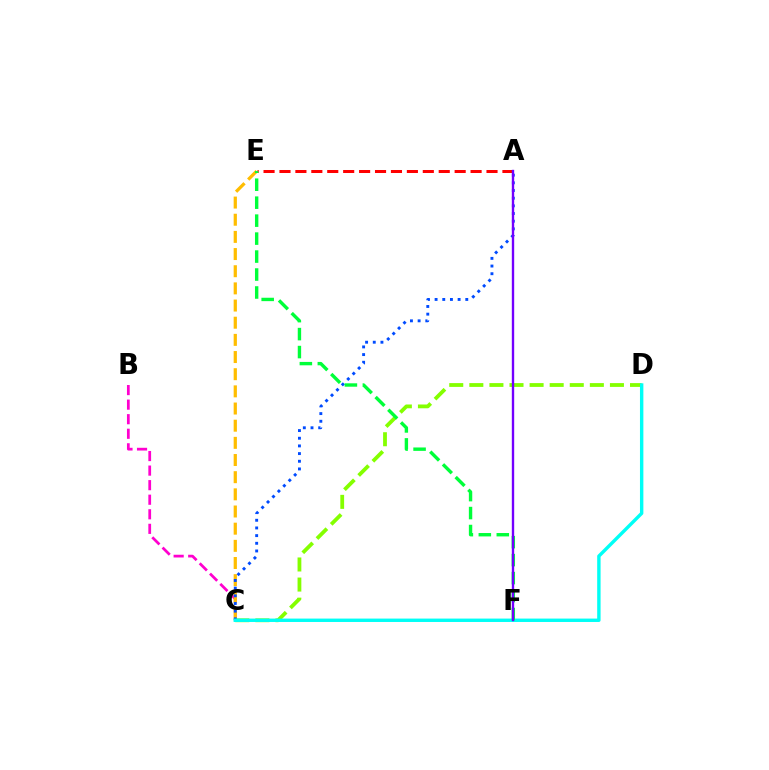{('C', 'D'): [{'color': '#84ff00', 'line_style': 'dashed', 'thickness': 2.73}, {'color': '#00fff6', 'line_style': 'solid', 'thickness': 2.45}], ('B', 'C'): [{'color': '#ff00cf', 'line_style': 'dashed', 'thickness': 1.98}], ('C', 'E'): [{'color': '#ffbd00', 'line_style': 'dashed', 'thickness': 2.33}], ('A', 'C'): [{'color': '#004bff', 'line_style': 'dotted', 'thickness': 2.08}], ('A', 'E'): [{'color': '#ff0000', 'line_style': 'dashed', 'thickness': 2.16}], ('E', 'F'): [{'color': '#00ff39', 'line_style': 'dashed', 'thickness': 2.44}], ('A', 'F'): [{'color': '#7200ff', 'line_style': 'solid', 'thickness': 1.71}]}